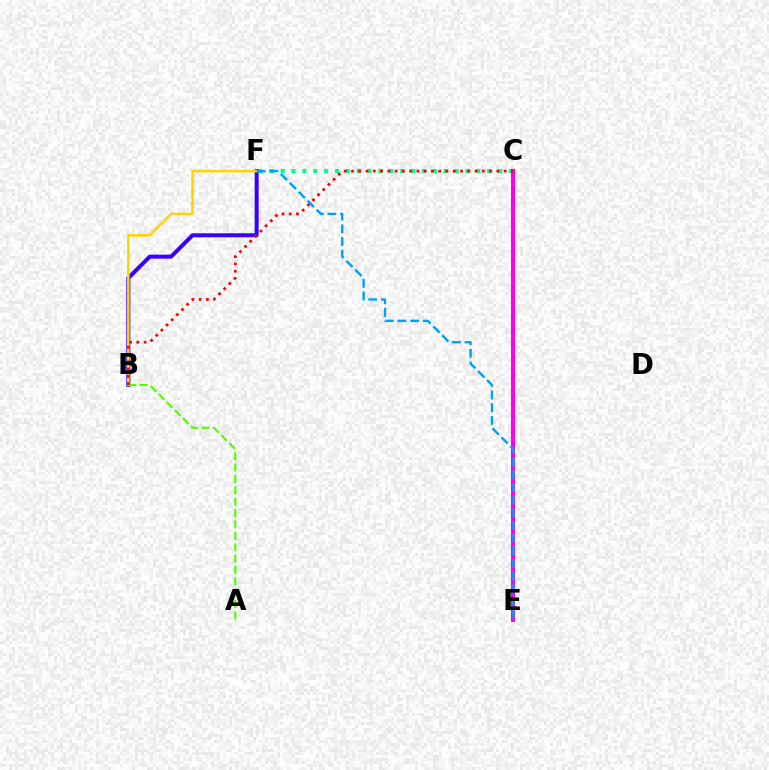{('C', 'F'): [{'color': '#00ff86', 'line_style': 'dotted', 'thickness': 2.95}], ('B', 'F'): [{'color': '#3700ff', 'line_style': 'solid', 'thickness': 2.88}, {'color': '#ffd500', 'line_style': 'solid', 'thickness': 1.83}], ('C', 'E'): [{'color': '#ff00ed', 'line_style': 'solid', 'thickness': 2.94}], ('A', 'B'): [{'color': '#4fff00', 'line_style': 'dashed', 'thickness': 1.55}], ('E', 'F'): [{'color': '#009eff', 'line_style': 'dashed', 'thickness': 1.72}], ('B', 'C'): [{'color': '#ff0000', 'line_style': 'dotted', 'thickness': 1.98}]}